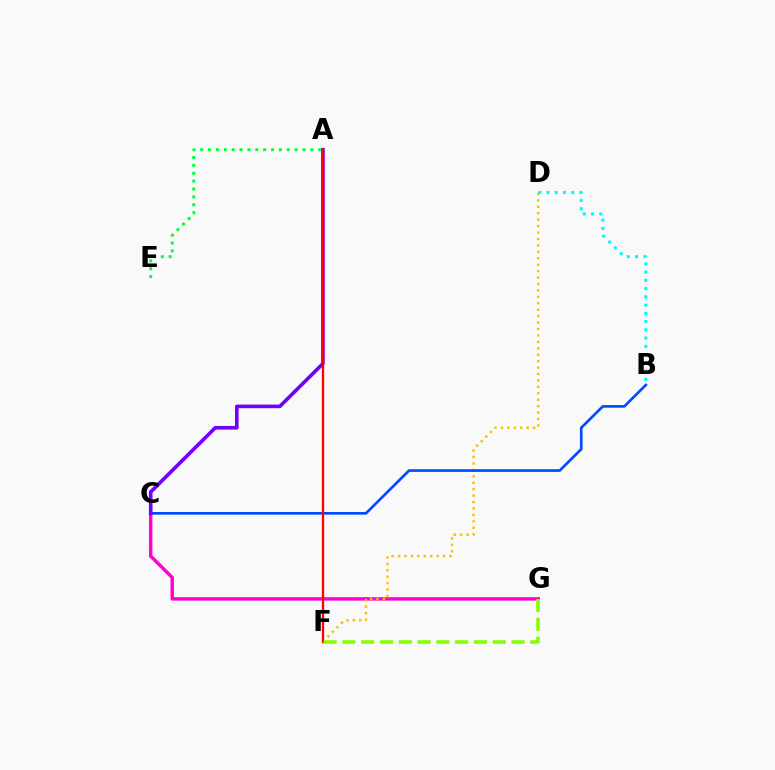{('C', 'G'): [{'color': '#ff00cf', 'line_style': 'solid', 'thickness': 2.48}], ('D', 'F'): [{'color': '#ffbd00', 'line_style': 'dotted', 'thickness': 1.75}], ('B', 'C'): [{'color': '#004bff', 'line_style': 'solid', 'thickness': 1.92}], ('A', 'C'): [{'color': '#7200ff', 'line_style': 'solid', 'thickness': 2.61}], ('B', 'D'): [{'color': '#00fff6', 'line_style': 'dotted', 'thickness': 2.24}], ('A', 'F'): [{'color': '#ff0000', 'line_style': 'solid', 'thickness': 1.66}], ('F', 'G'): [{'color': '#84ff00', 'line_style': 'dashed', 'thickness': 2.55}], ('A', 'E'): [{'color': '#00ff39', 'line_style': 'dotted', 'thickness': 2.14}]}